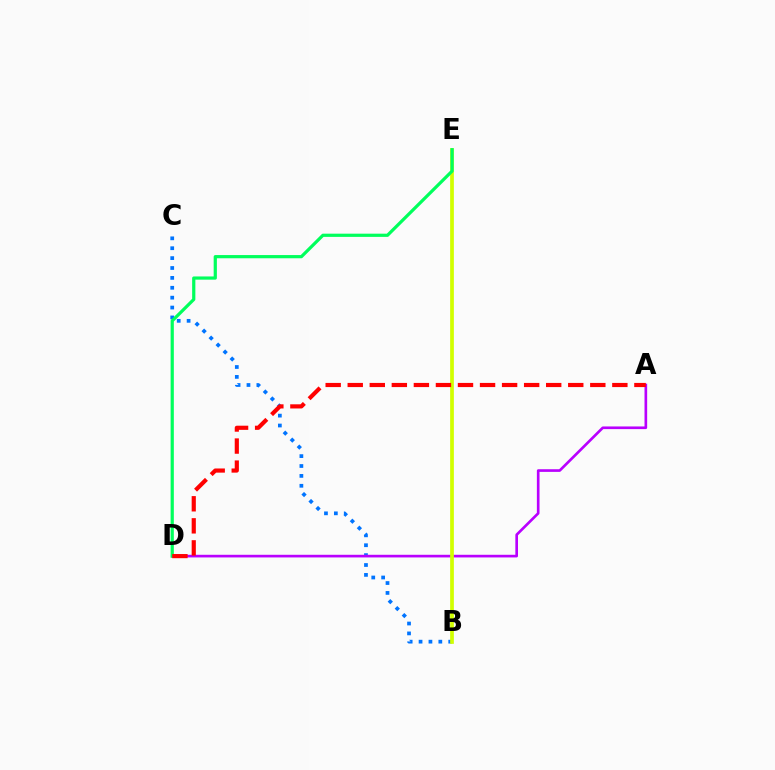{('B', 'C'): [{'color': '#0074ff', 'line_style': 'dotted', 'thickness': 2.69}], ('A', 'D'): [{'color': '#b900ff', 'line_style': 'solid', 'thickness': 1.91}, {'color': '#ff0000', 'line_style': 'dashed', 'thickness': 3.0}], ('B', 'E'): [{'color': '#d1ff00', 'line_style': 'solid', 'thickness': 2.68}], ('D', 'E'): [{'color': '#00ff5c', 'line_style': 'solid', 'thickness': 2.31}]}